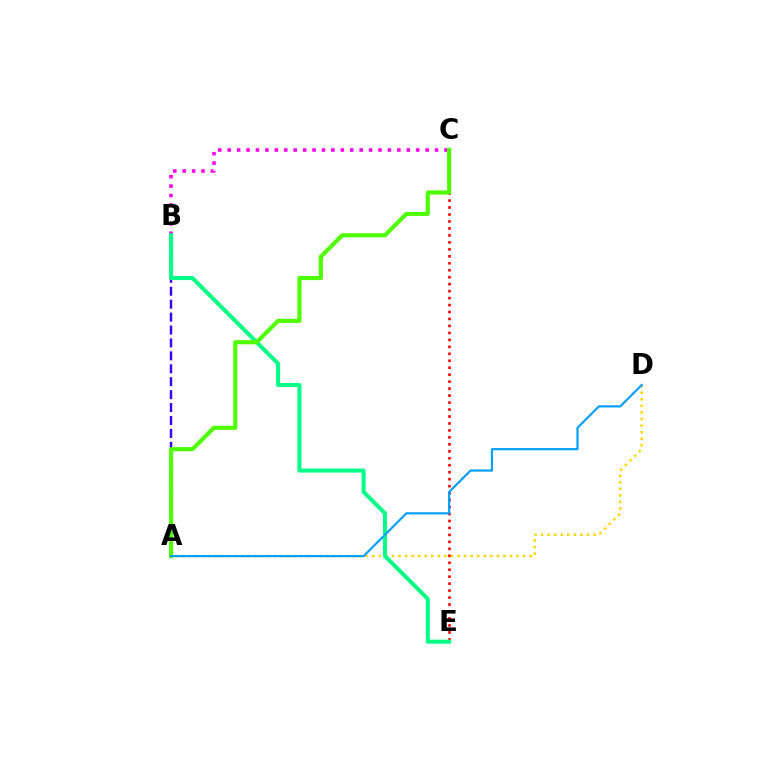{('C', 'E'): [{'color': '#ff0000', 'line_style': 'dotted', 'thickness': 1.89}], ('B', 'C'): [{'color': '#ff00ed', 'line_style': 'dotted', 'thickness': 2.56}], ('A', 'B'): [{'color': '#3700ff', 'line_style': 'dashed', 'thickness': 1.76}], ('A', 'D'): [{'color': '#ffd500', 'line_style': 'dotted', 'thickness': 1.78}, {'color': '#009eff', 'line_style': 'solid', 'thickness': 1.56}], ('B', 'E'): [{'color': '#00ff86', 'line_style': 'solid', 'thickness': 2.9}], ('A', 'C'): [{'color': '#4fff00', 'line_style': 'solid', 'thickness': 2.97}]}